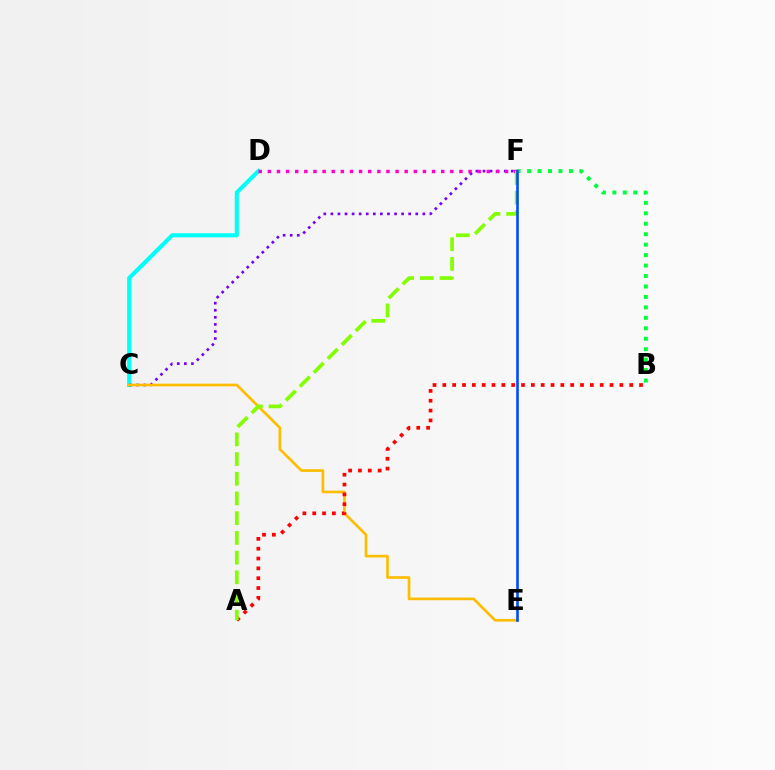{('B', 'F'): [{'color': '#00ff39', 'line_style': 'dotted', 'thickness': 2.84}], ('C', 'D'): [{'color': '#00fff6', 'line_style': 'solid', 'thickness': 2.95}], ('C', 'F'): [{'color': '#7200ff', 'line_style': 'dotted', 'thickness': 1.92}], ('D', 'F'): [{'color': '#ff00cf', 'line_style': 'dotted', 'thickness': 2.48}], ('C', 'E'): [{'color': '#ffbd00', 'line_style': 'solid', 'thickness': 1.93}], ('A', 'B'): [{'color': '#ff0000', 'line_style': 'dotted', 'thickness': 2.67}], ('A', 'F'): [{'color': '#84ff00', 'line_style': 'dashed', 'thickness': 2.68}], ('E', 'F'): [{'color': '#004bff', 'line_style': 'solid', 'thickness': 1.87}]}